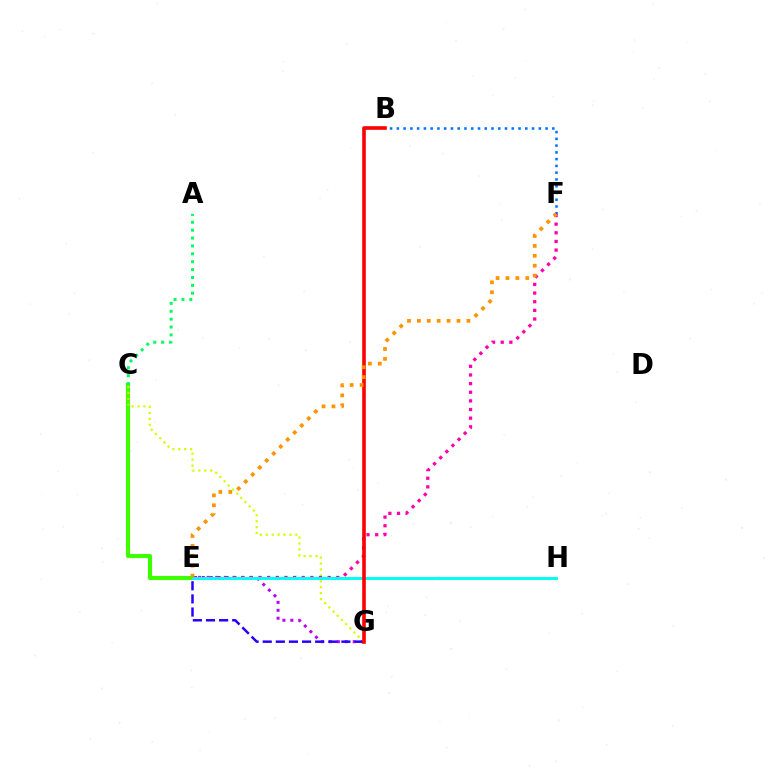{('C', 'E'): [{'color': '#3dff00', 'line_style': 'solid', 'thickness': 2.98}], ('E', 'G'): [{'color': '#b900ff', 'line_style': 'dotted', 'thickness': 2.15}, {'color': '#2500ff', 'line_style': 'dashed', 'thickness': 1.78}], ('A', 'C'): [{'color': '#00ff5c', 'line_style': 'dotted', 'thickness': 2.14}], ('C', 'G'): [{'color': '#d1ff00', 'line_style': 'dotted', 'thickness': 1.61}], ('B', 'F'): [{'color': '#0074ff', 'line_style': 'dotted', 'thickness': 1.84}], ('E', 'F'): [{'color': '#ff00ac', 'line_style': 'dotted', 'thickness': 2.35}, {'color': '#ff9400', 'line_style': 'dotted', 'thickness': 2.69}], ('E', 'H'): [{'color': '#00fff6', 'line_style': 'solid', 'thickness': 2.12}], ('B', 'G'): [{'color': '#ff0000', 'line_style': 'solid', 'thickness': 2.6}]}